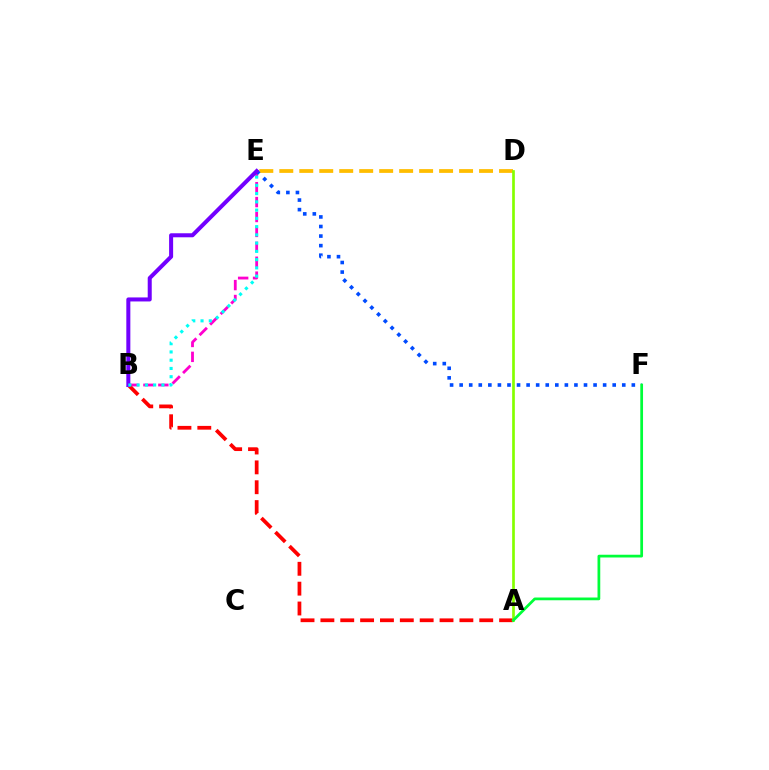{('D', 'E'): [{'color': '#ffbd00', 'line_style': 'dashed', 'thickness': 2.71}], ('B', 'E'): [{'color': '#ff00cf', 'line_style': 'dashed', 'thickness': 2.03}, {'color': '#7200ff', 'line_style': 'solid', 'thickness': 2.9}, {'color': '#00fff6', 'line_style': 'dotted', 'thickness': 2.24}], ('E', 'F'): [{'color': '#004bff', 'line_style': 'dotted', 'thickness': 2.6}], ('A', 'B'): [{'color': '#ff0000', 'line_style': 'dashed', 'thickness': 2.7}], ('A', 'D'): [{'color': '#84ff00', 'line_style': 'solid', 'thickness': 1.93}], ('A', 'F'): [{'color': '#00ff39', 'line_style': 'solid', 'thickness': 1.97}]}